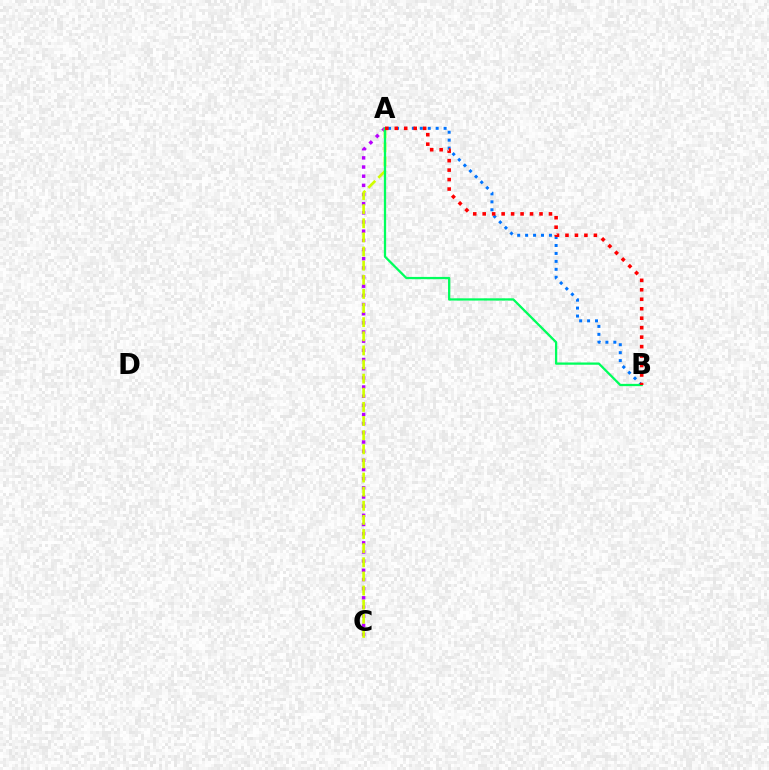{('A', 'C'): [{'color': '#b900ff', 'line_style': 'dotted', 'thickness': 2.49}, {'color': '#d1ff00', 'line_style': 'dashed', 'thickness': 1.92}], ('A', 'B'): [{'color': '#0074ff', 'line_style': 'dotted', 'thickness': 2.16}, {'color': '#00ff5c', 'line_style': 'solid', 'thickness': 1.64}, {'color': '#ff0000', 'line_style': 'dotted', 'thickness': 2.57}]}